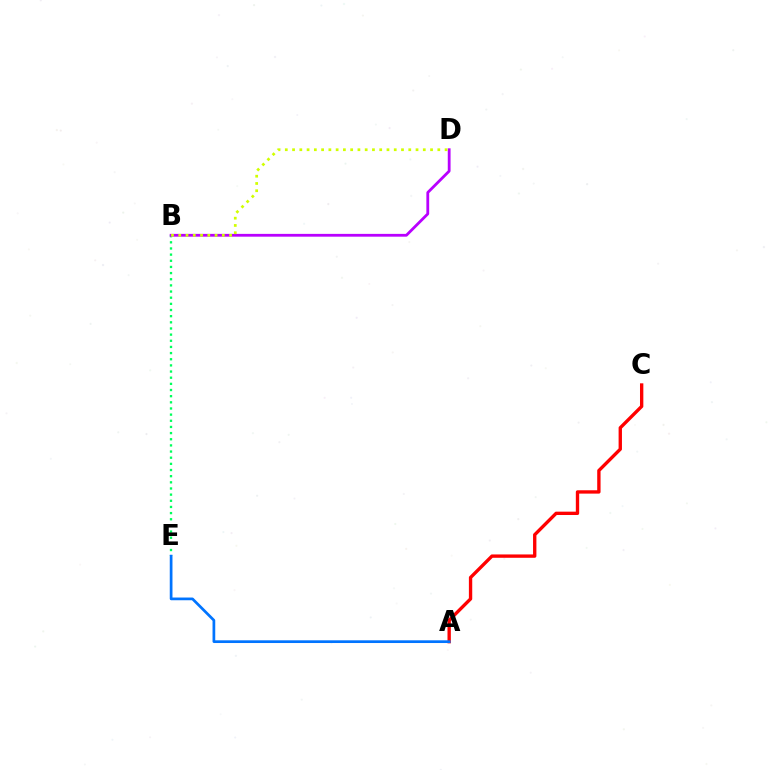{('A', 'C'): [{'color': '#ff0000', 'line_style': 'solid', 'thickness': 2.41}], ('B', 'E'): [{'color': '#00ff5c', 'line_style': 'dotted', 'thickness': 1.67}], ('B', 'D'): [{'color': '#b900ff', 'line_style': 'solid', 'thickness': 2.02}, {'color': '#d1ff00', 'line_style': 'dotted', 'thickness': 1.97}], ('A', 'E'): [{'color': '#0074ff', 'line_style': 'solid', 'thickness': 1.95}]}